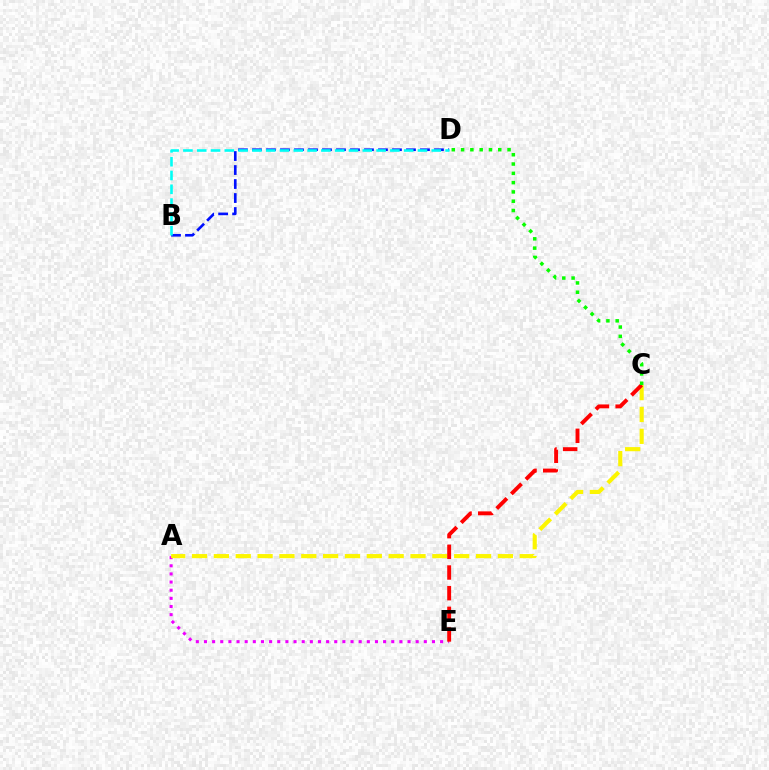{('A', 'E'): [{'color': '#ee00ff', 'line_style': 'dotted', 'thickness': 2.21}], ('B', 'D'): [{'color': '#0010ff', 'line_style': 'dashed', 'thickness': 1.9}, {'color': '#00fff6', 'line_style': 'dashed', 'thickness': 1.87}], ('A', 'C'): [{'color': '#fcf500', 'line_style': 'dashed', 'thickness': 2.97}], ('C', 'E'): [{'color': '#ff0000', 'line_style': 'dashed', 'thickness': 2.81}], ('C', 'D'): [{'color': '#08ff00', 'line_style': 'dotted', 'thickness': 2.53}]}